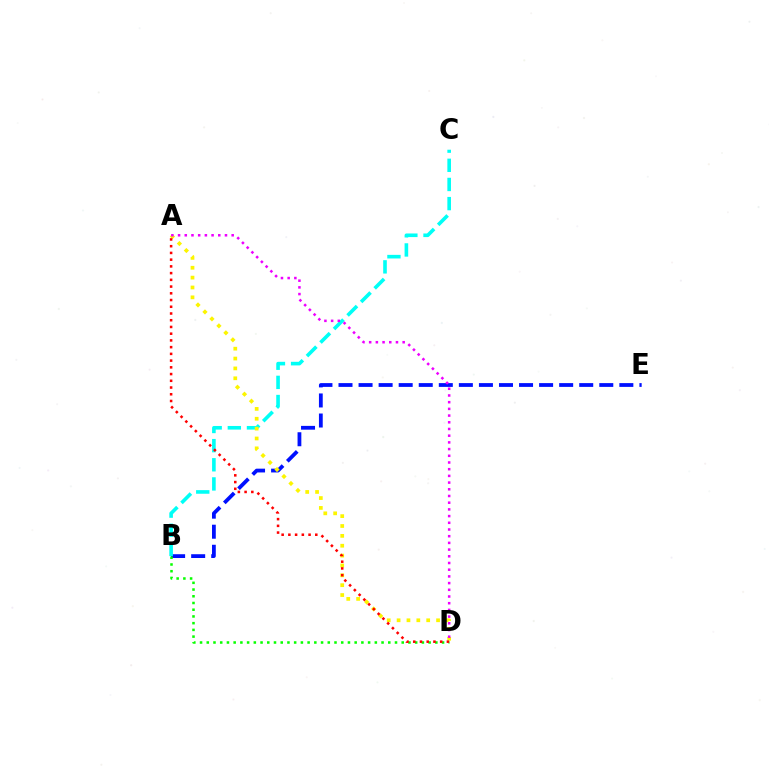{('B', 'E'): [{'color': '#0010ff', 'line_style': 'dashed', 'thickness': 2.73}], ('B', 'C'): [{'color': '#00fff6', 'line_style': 'dashed', 'thickness': 2.6}], ('B', 'D'): [{'color': '#08ff00', 'line_style': 'dotted', 'thickness': 1.83}], ('A', 'D'): [{'color': '#fcf500', 'line_style': 'dotted', 'thickness': 2.68}, {'color': '#ff0000', 'line_style': 'dotted', 'thickness': 1.83}, {'color': '#ee00ff', 'line_style': 'dotted', 'thickness': 1.82}]}